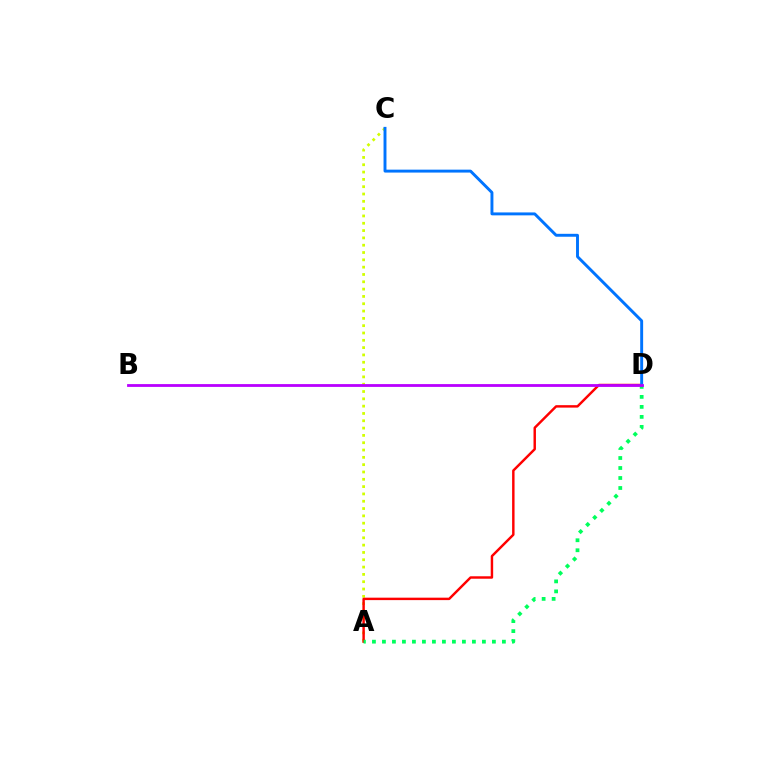{('A', 'C'): [{'color': '#d1ff00', 'line_style': 'dotted', 'thickness': 1.99}], ('A', 'D'): [{'color': '#ff0000', 'line_style': 'solid', 'thickness': 1.76}, {'color': '#00ff5c', 'line_style': 'dotted', 'thickness': 2.72}], ('C', 'D'): [{'color': '#0074ff', 'line_style': 'solid', 'thickness': 2.1}], ('B', 'D'): [{'color': '#b900ff', 'line_style': 'solid', 'thickness': 2.02}]}